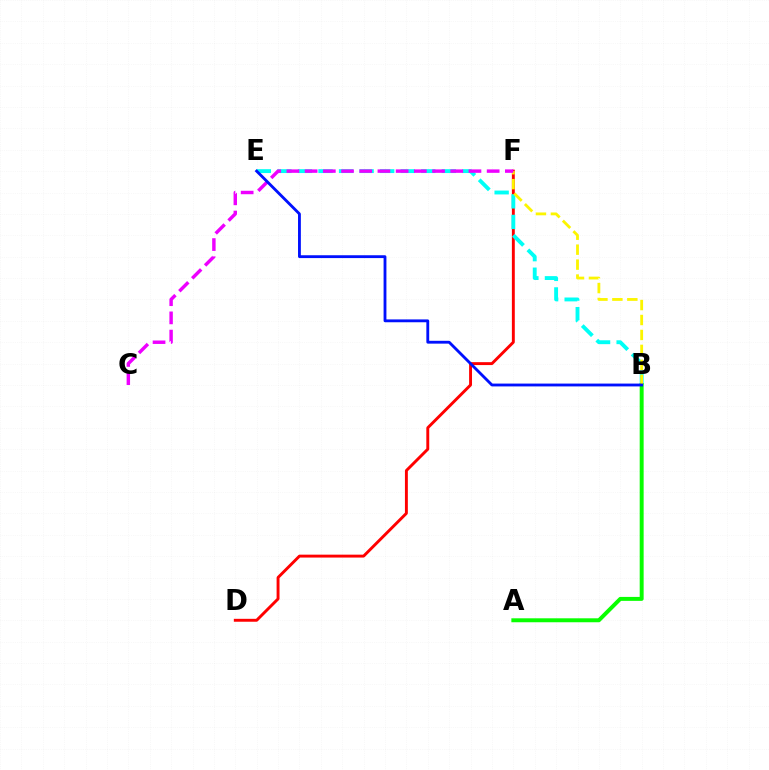{('D', 'F'): [{'color': '#ff0000', 'line_style': 'solid', 'thickness': 2.1}], ('B', 'E'): [{'color': '#00fff6', 'line_style': 'dashed', 'thickness': 2.79}, {'color': '#0010ff', 'line_style': 'solid', 'thickness': 2.04}], ('A', 'B'): [{'color': '#08ff00', 'line_style': 'solid', 'thickness': 2.84}], ('B', 'F'): [{'color': '#fcf500', 'line_style': 'dashed', 'thickness': 2.03}], ('C', 'F'): [{'color': '#ee00ff', 'line_style': 'dashed', 'thickness': 2.47}]}